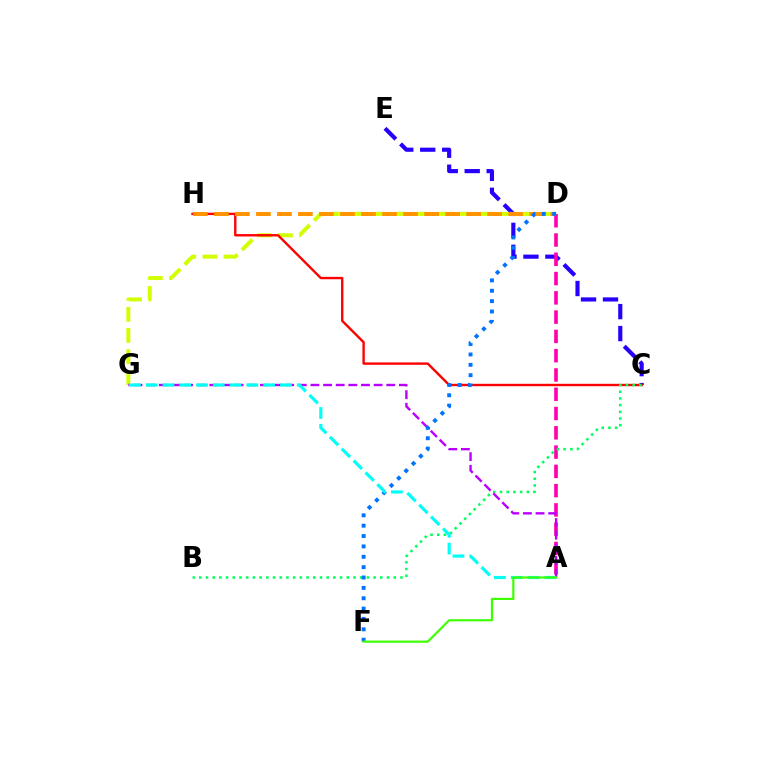{('C', 'E'): [{'color': '#2500ff', 'line_style': 'dashed', 'thickness': 2.98}], ('A', 'D'): [{'color': '#ff00ac', 'line_style': 'dashed', 'thickness': 2.62}], ('D', 'G'): [{'color': '#d1ff00', 'line_style': 'dashed', 'thickness': 2.87}], ('C', 'H'): [{'color': '#ff0000', 'line_style': 'solid', 'thickness': 1.72}], ('B', 'C'): [{'color': '#00ff5c', 'line_style': 'dotted', 'thickness': 1.82}], ('A', 'G'): [{'color': '#b900ff', 'line_style': 'dashed', 'thickness': 1.72}, {'color': '#00fff6', 'line_style': 'dashed', 'thickness': 2.28}], ('D', 'H'): [{'color': '#ff9400', 'line_style': 'dashed', 'thickness': 2.86}], ('D', 'F'): [{'color': '#0074ff', 'line_style': 'dotted', 'thickness': 2.82}], ('A', 'F'): [{'color': '#3dff00', 'line_style': 'solid', 'thickness': 1.57}]}